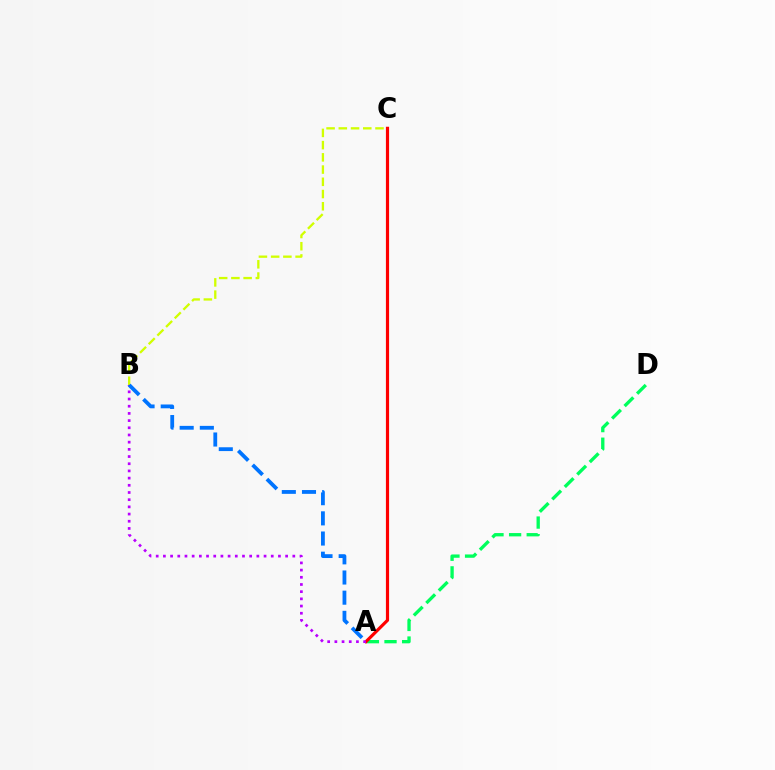{('A', 'D'): [{'color': '#00ff5c', 'line_style': 'dashed', 'thickness': 2.39}], ('A', 'C'): [{'color': '#ff0000', 'line_style': 'solid', 'thickness': 2.28}], ('A', 'B'): [{'color': '#b900ff', 'line_style': 'dotted', 'thickness': 1.95}, {'color': '#0074ff', 'line_style': 'dashed', 'thickness': 2.74}], ('B', 'C'): [{'color': '#d1ff00', 'line_style': 'dashed', 'thickness': 1.66}]}